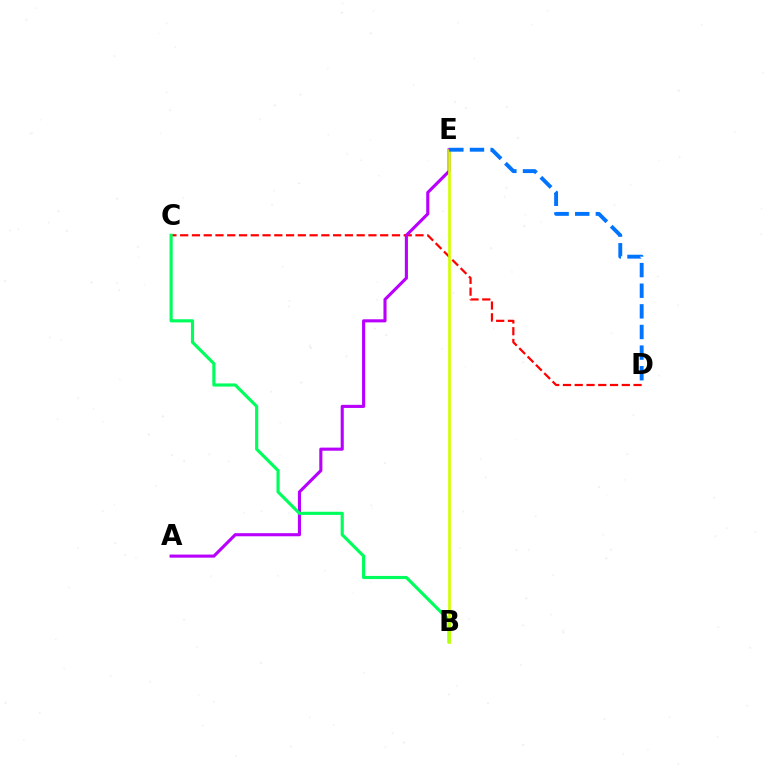{('C', 'D'): [{'color': '#ff0000', 'line_style': 'dashed', 'thickness': 1.6}], ('A', 'E'): [{'color': '#b900ff', 'line_style': 'solid', 'thickness': 2.23}], ('B', 'C'): [{'color': '#00ff5c', 'line_style': 'solid', 'thickness': 2.27}], ('B', 'E'): [{'color': '#d1ff00', 'line_style': 'solid', 'thickness': 1.93}], ('D', 'E'): [{'color': '#0074ff', 'line_style': 'dashed', 'thickness': 2.8}]}